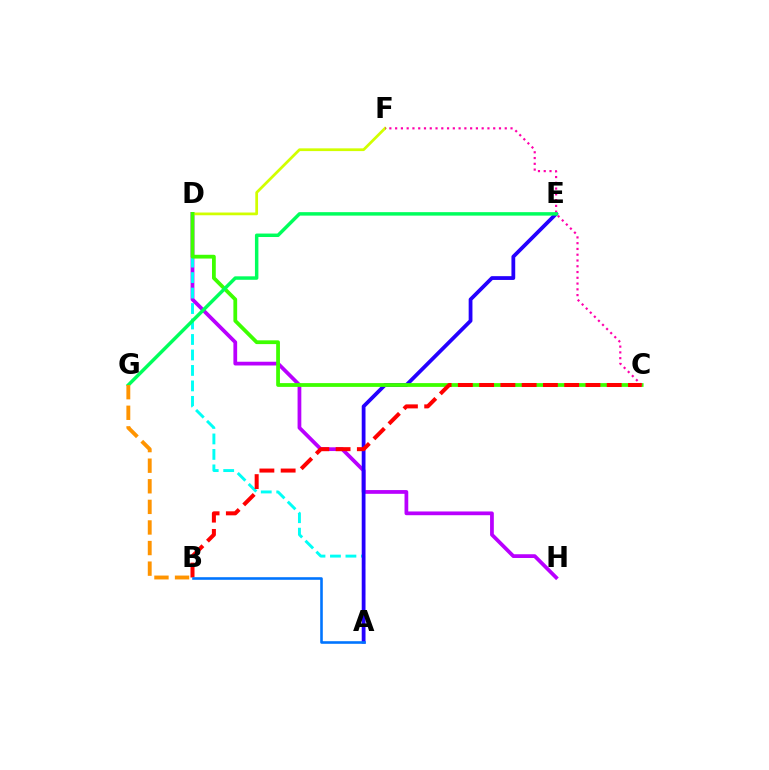{('D', 'H'): [{'color': '#b900ff', 'line_style': 'solid', 'thickness': 2.7}], ('A', 'D'): [{'color': '#00fff6', 'line_style': 'dashed', 'thickness': 2.1}], ('D', 'F'): [{'color': '#d1ff00', 'line_style': 'solid', 'thickness': 1.97}], ('A', 'E'): [{'color': '#2500ff', 'line_style': 'solid', 'thickness': 2.72}], ('C', 'D'): [{'color': '#3dff00', 'line_style': 'solid', 'thickness': 2.71}], ('C', 'F'): [{'color': '#ff00ac', 'line_style': 'dotted', 'thickness': 1.57}], ('B', 'C'): [{'color': '#ff0000', 'line_style': 'dashed', 'thickness': 2.89}], ('E', 'G'): [{'color': '#00ff5c', 'line_style': 'solid', 'thickness': 2.49}], ('B', 'G'): [{'color': '#ff9400', 'line_style': 'dashed', 'thickness': 2.8}], ('A', 'B'): [{'color': '#0074ff', 'line_style': 'solid', 'thickness': 1.87}]}